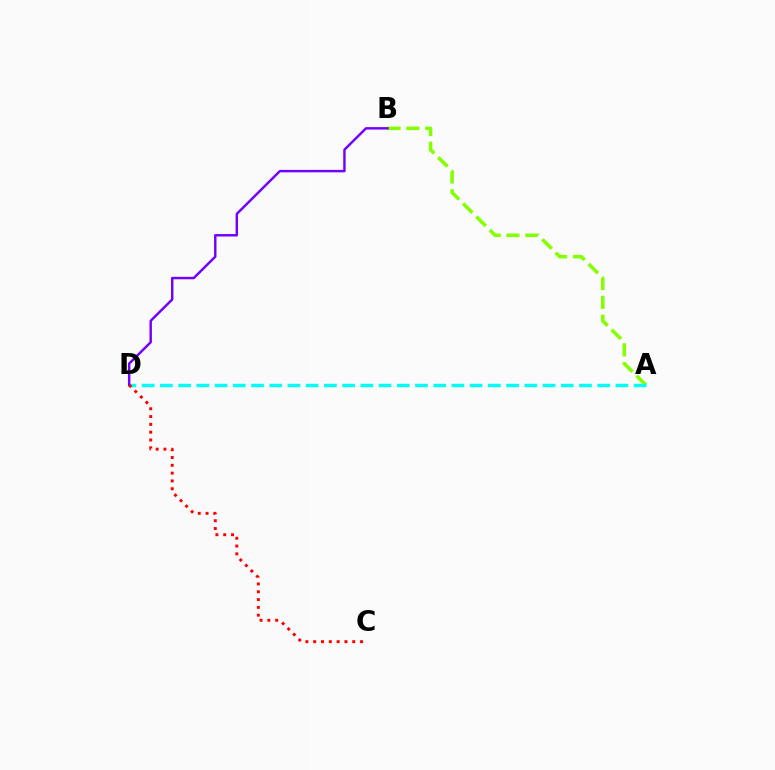{('A', 'B'): [{'color': '#84ff00', 'line_style': 'dashed', 'thickness': 2.56}], ('A', 'D'): [{'color': '#00fff6', 'line_style': 'dashed', 'thickness': 2.48}], ('B', 'D'): [{'color': '#7200ff', 'line_style': 'solid', 'thickness': 1.76}], ('C', 'D'): [{'color': '#ff0000', 'line_style': 'dotted', 'thickness': 2.12}]}